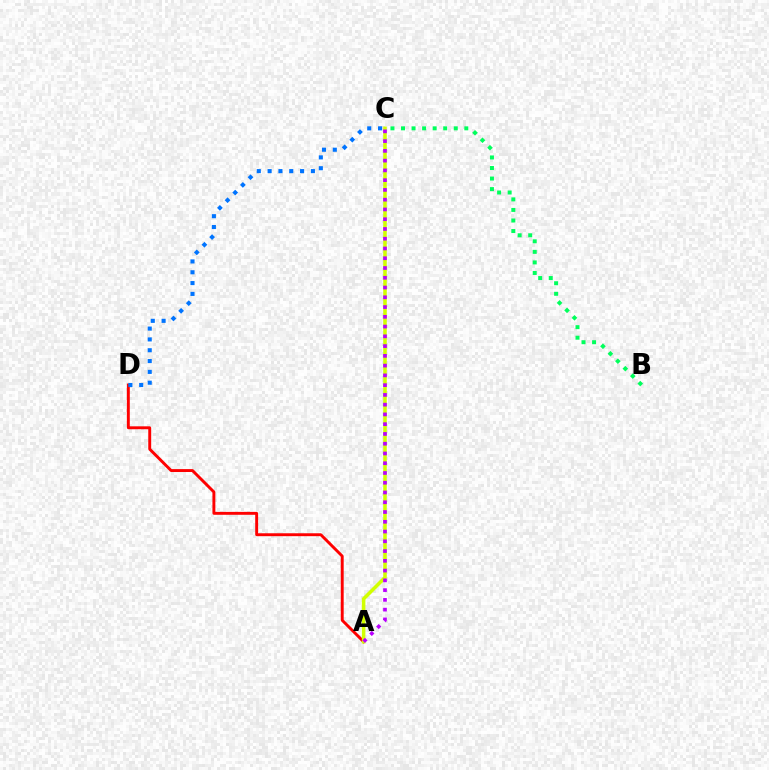{('B', 'C'): [{'color': '#00ff5c', 'line_style': 'dotted', 'thickness': 2.87}], ('A', 'D'): [{'color': '#ff0000', 'line_style': 'solid', 'thickness': 2.1}], ('A', 'C'): [{'color': '#d1ff00', 'line_style': 'solid', 'thickness': 2.56}, {'color': '#b900ff', 'line_style': 'dotted', 'thickness': 2.65}], ('C', 'D'): [{'color': '#0074ff', 'line_style': 'dotted', 'thickness': 2.94}]}